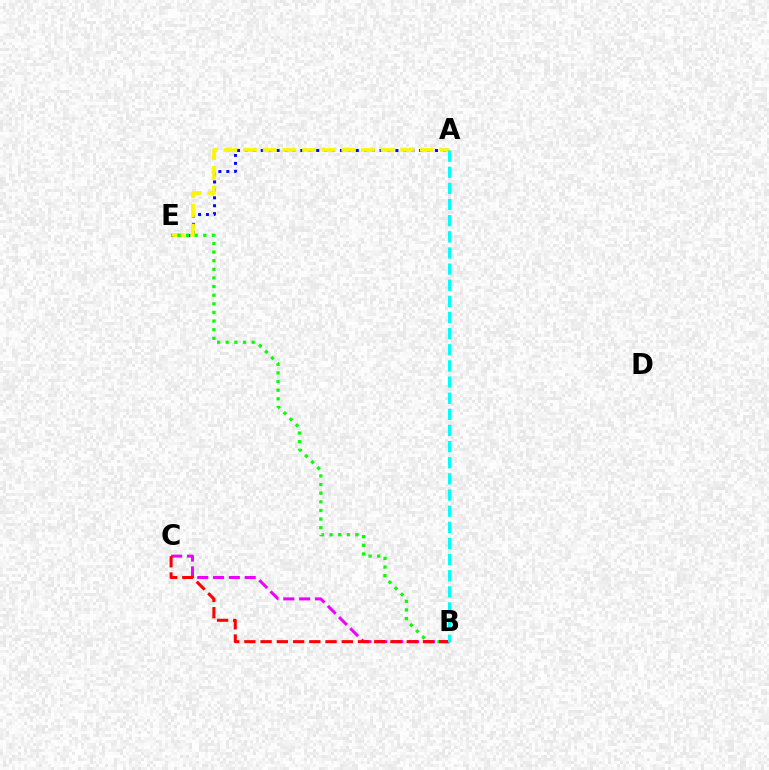{('A', 'E'): [{'color': '#0010ff', 'line_style': 'dotted', 'thickness': 2.15}, {'color': '#fcf500', 'line_style': 'dashed', 'thickness': 2.67}], ('B', 'E'): [{'color': '#08ff00', 'line_style': 'dotted', 'thickness': 2.34}], ('B', 'C'): [{'color': '#ee00ff', 'line_style': 'dashed', 'thickness': 2.15}, {'color': '#ff0000', 'line_style': 'dashed', 'thickness': 2.21}], ('A', 'B'): [{'color': '#00fff6', 'line_style': 'dashed', 'thickness': 2.19}]}